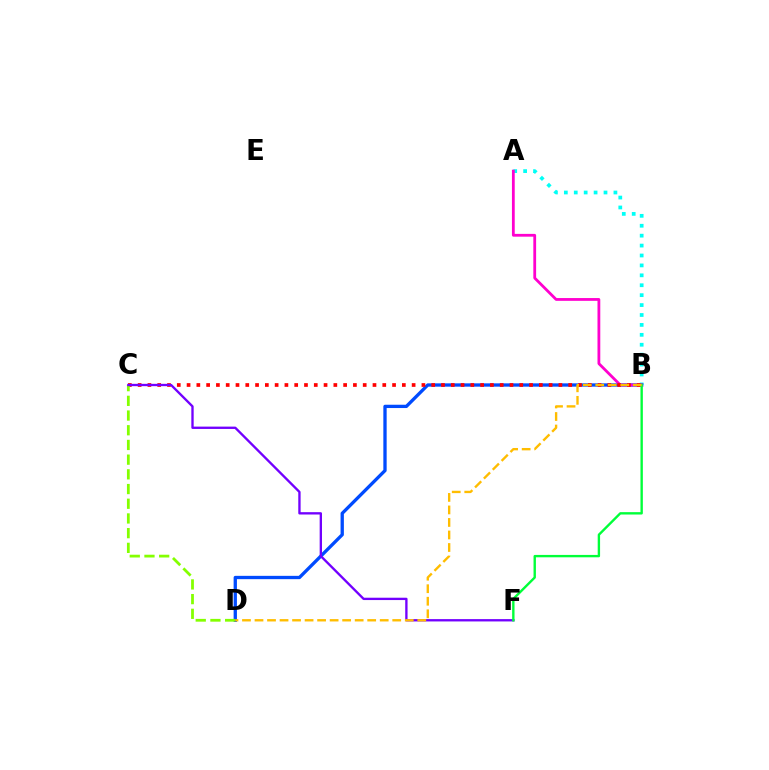{('A', 'B'): [{'color': '#00fff6', 'line_style': 'dotted', 'thickness': 2.69}, {'color': '#ff00cf', 'line_style': 'solid', 'thickness': 2.01}], ('B', 'D'): [{'color': '#004bff', 'line_style': 'solid', 'thickness': 2.38}, {'color': '#ffbd00', 'line_style': 'dashed', 'thickness': 1.7}], ('B', 'C'): [{'color': '#ff0000', 'line_style': 'dotted', 'thickness': 2.66}], ('C', 'D'): [{'color': '#84ff00', 'line_style': 'dashed', 'thickness': 2.0}], ('C', 'F'): [{'color': '#7200ff', 'line_style': 'solid', 'thickness': 1.68}], ('B', 'F'): [{'color': '#00ff39', 'line_style': 'solid', 'thickness': 1.71}]}